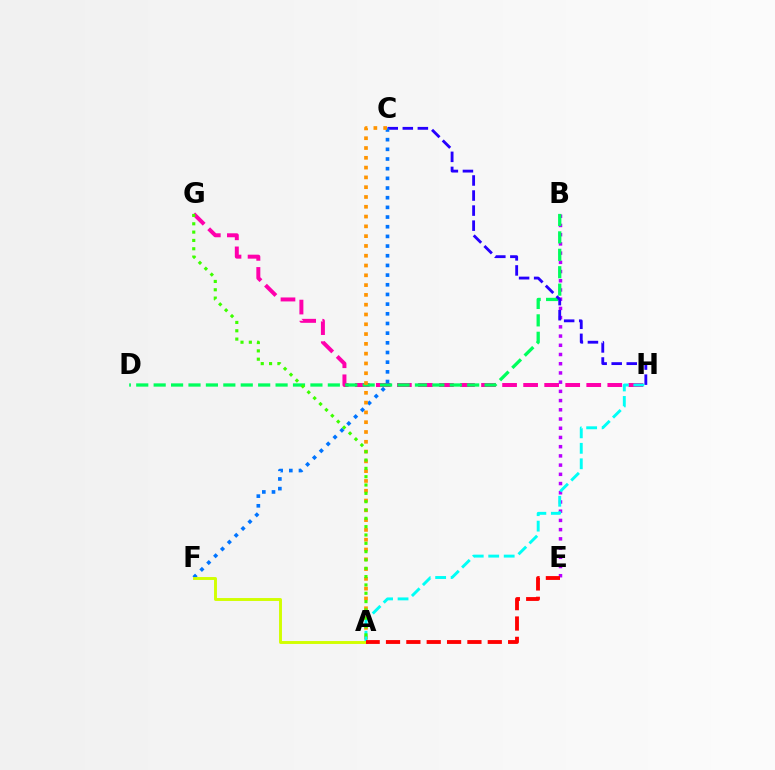{('G', 'H'): [{'color': '#ff00ac', 'line_style': 'dashed', 'thickness': 2.86}], ('B', 'E'): [{'color': '#b900ff', 'line_style': 'dotted', 'thickness': 2.5}], ('B', 'D'): [{'color': '#00ff5c', 'line_style': 'dashed', 'thickness': 2.37}], ('C', 'H'): [{'color': '#2500ff', 'line_style': 'dashed', 'thickness': 2.05}], ('C', 'F'): [{'color': '#0074ff', 'line_style': 'dotted', 'thickness': 2.63}], ('A', 'C'): [{'color': '#ff9400', 'line_style': 'dotted', 'thickness': 2.66}], ('A', 'H'): [{'color': '#00fff6', 'line_style': 'dashed', 'thickness': 2.1}], ('A', 'F'): [{'color': '#d1ff00', 'line_style': 'solid', 'thickness': 2.1}], ('A', 'E'): [{'color': '#ff0000', 'line_style': 'dashed', 'thickness': 2.76}], ('A', 'G'): [{'color': '#3dff00', 'line_style': 'dotted', 'thickness': 2.26}]}